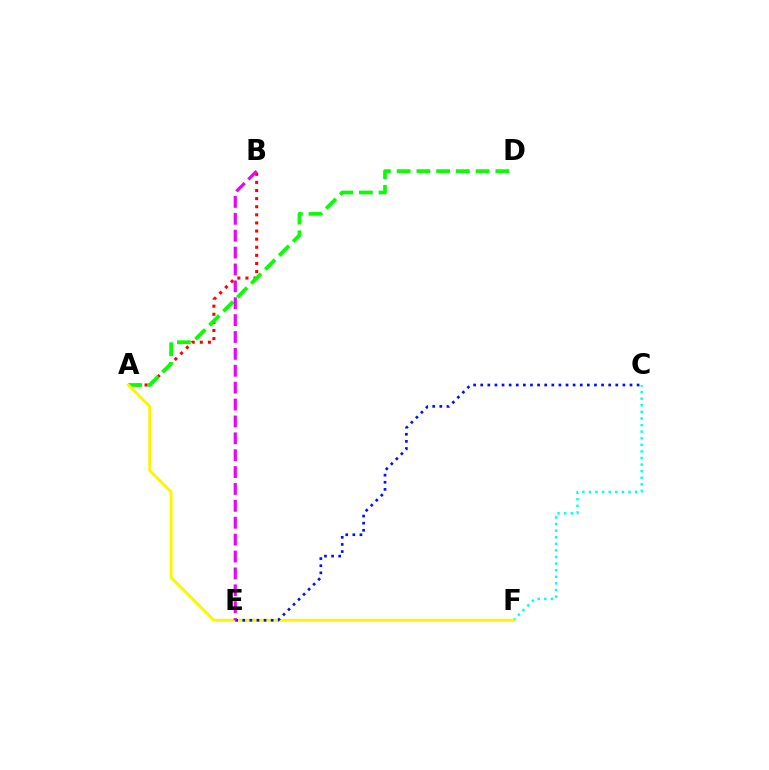{('C', 'F'): [{'color': '#00fff6', 'line_style': 'dotted', 'thickness': 1.79}], ('A', 'B'): [{'color': '#ff0000', 'line_style': 'dotted', 'thickness': 2.2}], ('A', 'D'): [{'color': '#08ff00', 'line_style': 'dashed', 'thickness': 2.68}], ('A', 'F'): [{'color': '#fcf500', 'line_style': 'solid', 'thickness': 2.07}], ('C', 'E'): [{'color': '#0010ff', 'line_style': 'dotted', 'thickness': 1.93}], ('B', 'E'): [{'color': '#ee00ff', 'line_style': 'dashed', 'thickness': 2.29}]}